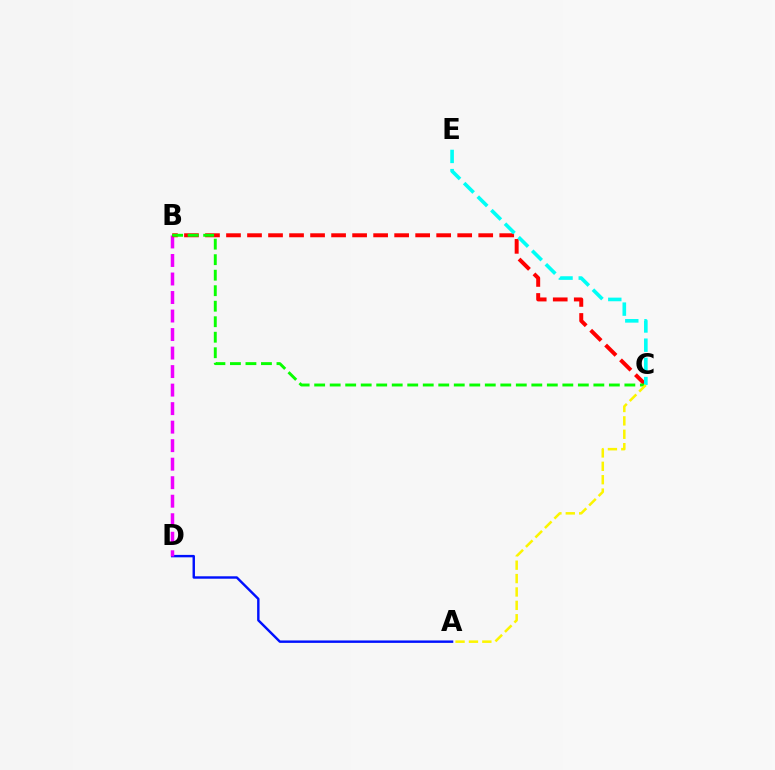{('A', 'D'): [{'color': '#0010ff', 'line_style': 'solid', 'thickness': 1.74}], ('B', 'D'): [{'color': '#ee00ff', 'line_style': 'dashed', 'thickness': 2.52}], ('B', 'C'): [{'color': '#ff0000', 'line_style': 'dashed', 'thickness': 2.86}, {'color': '#08ff00', 'line_style': 'dashed', 'thickness': 2.11}], ('C', 'E'): [{'color': '#00fff6', 'line_style': 'dashed', 'thickness': 2.61}], ('A', 'C'): [{'color': '#fcf500', 'line_style': 'dashed', 'thickness': 1.82}]}